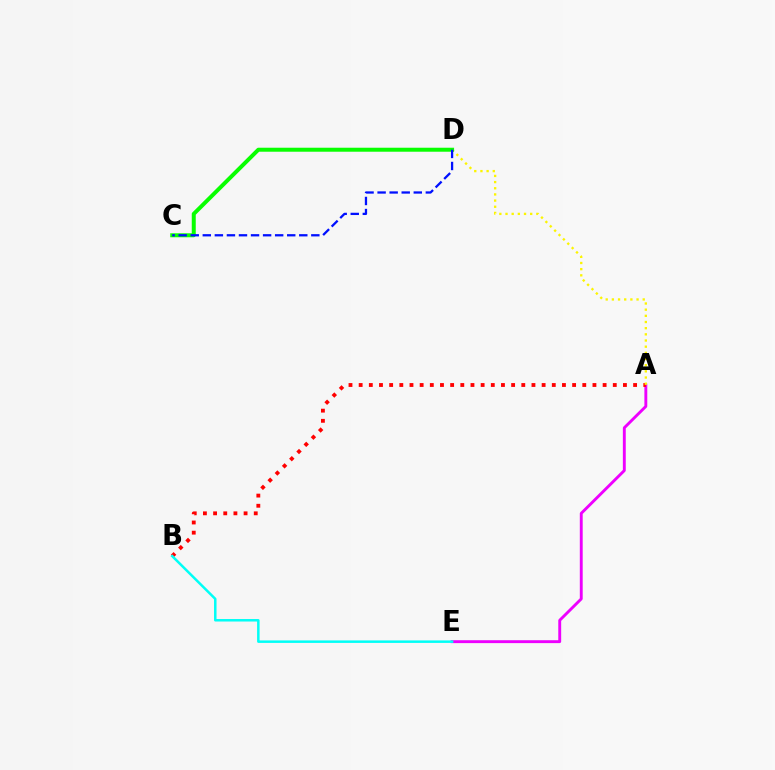{('A', 'E'): [{'color': '#ee00ff', 'line_style': 'solid', 'thickness': 2.08}], ('A', 'B'): [{'color': '#ff0000', 'line_style': 'dotted', 'thickness': 2.76}], ('A', 'D'): [{'color': '#fcf500', 'line_style': 'dotted', 'thickness': 1.68}], ('B', 'E'): [{'color': '#00fff6', 'line_style': 'solid', 'thickness': 1.8}], ('C', 'D'): [{'color': '#08ff00', 'line_style': 'solid', 'thickness': 2.87}, {'color': '#0010ff', 'line_style': 'dashed', 'thickness': 1.64}]}